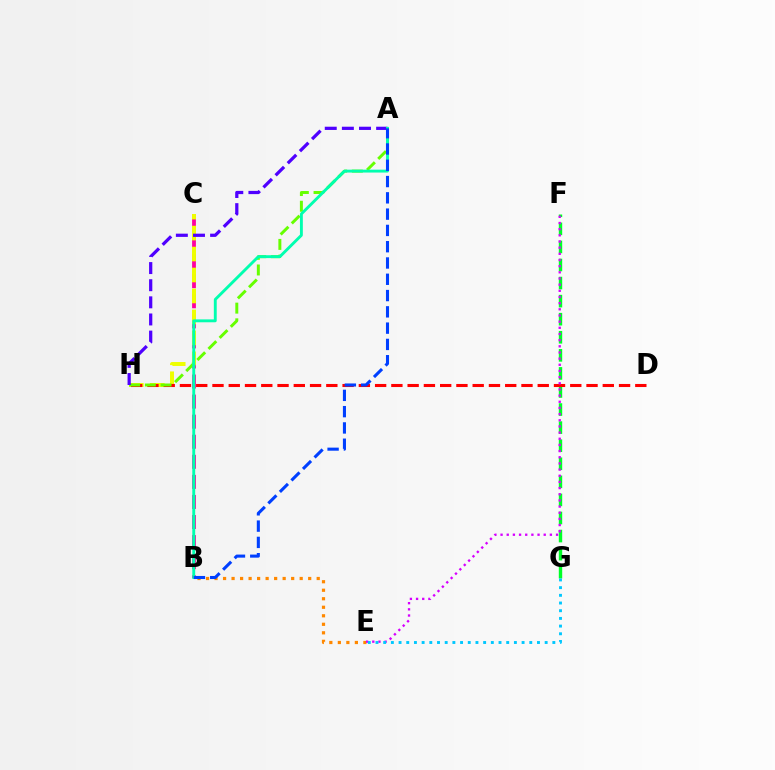{('B', 'C'): [{'color': '#ff00a0', 'line_style': 'dashed', 'thickness': 2.73}], ('C', 'H'): [{'color': '#eeff00', 'line_style': 'dashed', 'thickness': 2.85}], ('F', 'G'): [{'color': '#00ff27', 'line_style': 'dashed', 'thickness': 2.45}], ('D', 'H'): [{'color': '#ff0000', 'line_style': 'dashed', 'thickness': 2.21}], ('A', 'H'): [{'color': '#66ff00', 'line_style': 'dashed', 'thickness': 2.13}, {'color': '#4f00ff', 'line_style': 'dashed', 'thickness': 2.33}], ('B', 'E'): [{'color': '#ff8800', 'line_style': 'dotted', 'thickness': 2.31}], ('E', 'F'): [{'color': '#d600ff', 'line_style': 'dotted', 'thickness': 1.67}], ('E', 'G'): [{'color': '#00c7ff', 'line_style': 'dotted', 'thickness': 2.09}], ('A', 'B'): [{'color': '#00ffaf', 'line_style': 'solid', 'thickness': 2.08}, {'color': '#003fff', 'line_style': 'dashed', 'thickness': 2.21}]}